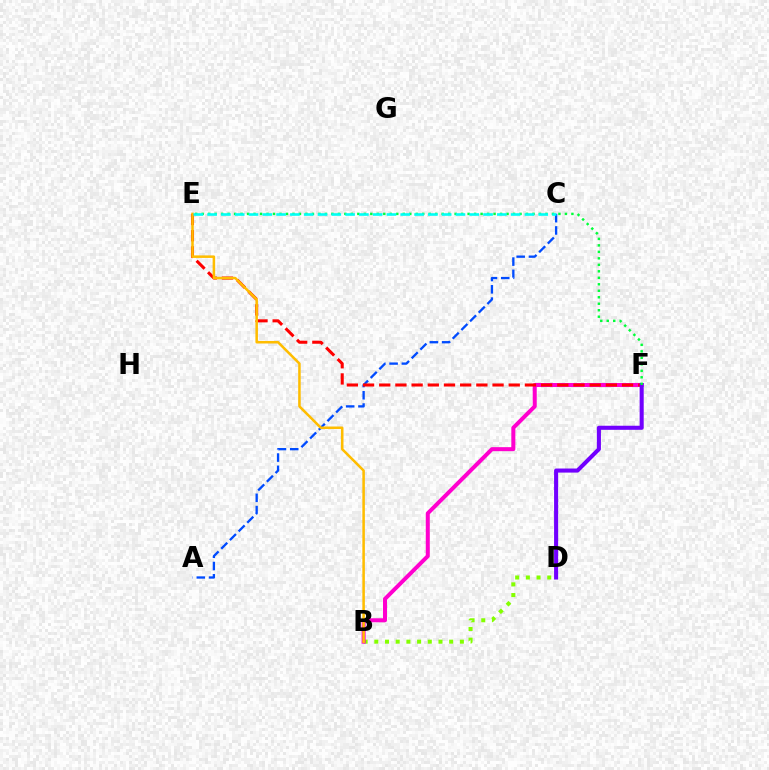{('B', 'D'): [{'color': '#84ff00', 'line_style': 'dotted', 'thickness': 2.91}], ('A', 'C'): [{'color': '#004bff', 'line_style': 'dashed', 'thickness': 1.67}], ('B', 'F'): [{'color': '#ff00cf', 'line_style': 'solid', 'thickness': 2.89}], ('E', 'F'): [{'color': '#ff0000', 'line_style': 'dashed', 'thickness': 2.2}, {'color': '#00ff39', 'line_style': 'dotted', 'thickness': 1.76}], ('B', 'E'): [{'color': '#ffbd00', 'line_style': 'solid', 'thickness': 1.83}], ('D', 'F'): [{'color': '#7200ff', 'line_style': 'solid', 'thickness': 2.93}], ('C', 'E'): [{'color': '#00fff6', 'line_style': 'dashed', 'thickness': 1.87}]}